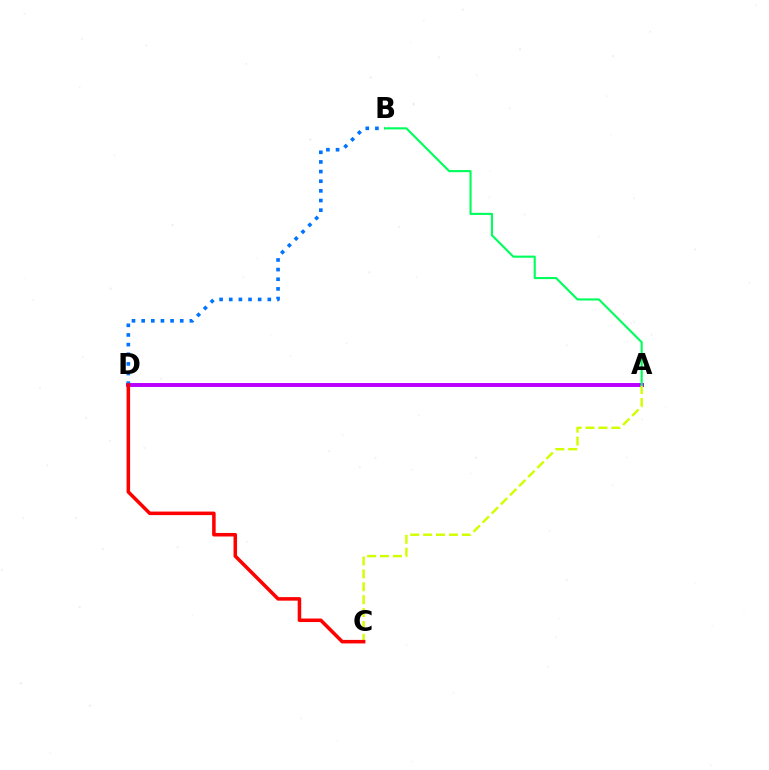{('A', 'D'): [{'color': '#b900ff', 'line_style': 'solid', 'thickness': 2.84}], ('B', 'D'): [{'color': '#0074ff', 'line_style': 'dotted', 'thickness': 2.62}], ('A', 'C'): [{'color': '#d1ff00', 'line_style': 'dashed', 'thickness': 1.75}], ('A', 'B'): [{'color': '#00ff5c', 'line_style': 'solid', 'thickness': 1.53}], ('C', 'D'): [{'color': '#ff0000', 'line_style': 'solid', 'thickness': 2.54}]}